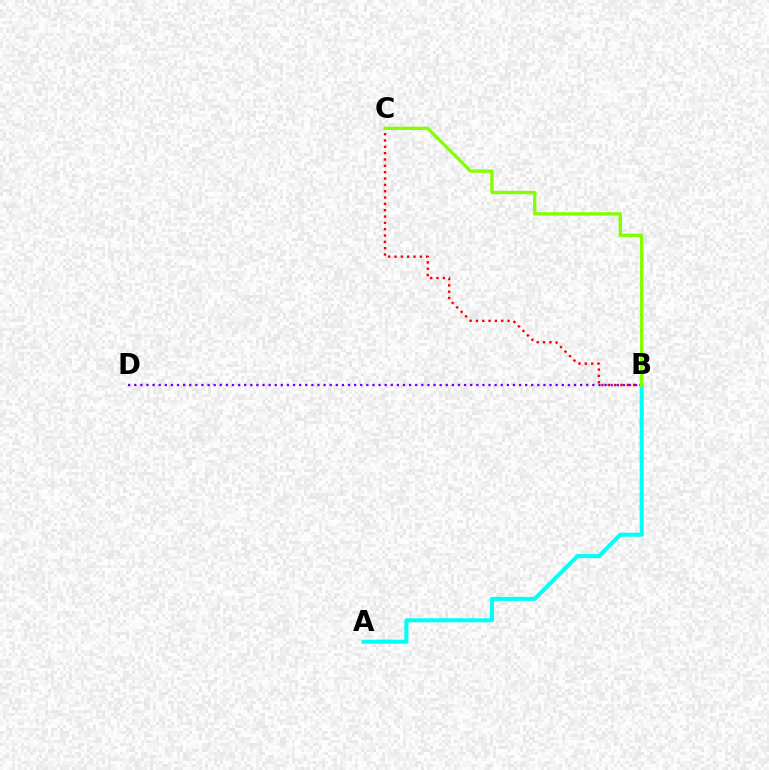{('B', 'C'): [{'color': '#ff0000', 'line_style': 'dotted', 'thickness': 1.72}, {'color': '#84ff00', 'line_style': 'solid', 'thickness': 2.4}], ('A', 'B'): [{'color': '#00fff6', 'line_style': 'solid', 'thickness': 2.91}], ('B', 'D'): [{'color': '#7200ff', 'line_style': 'dotted', 'thickness': 1.66}]}